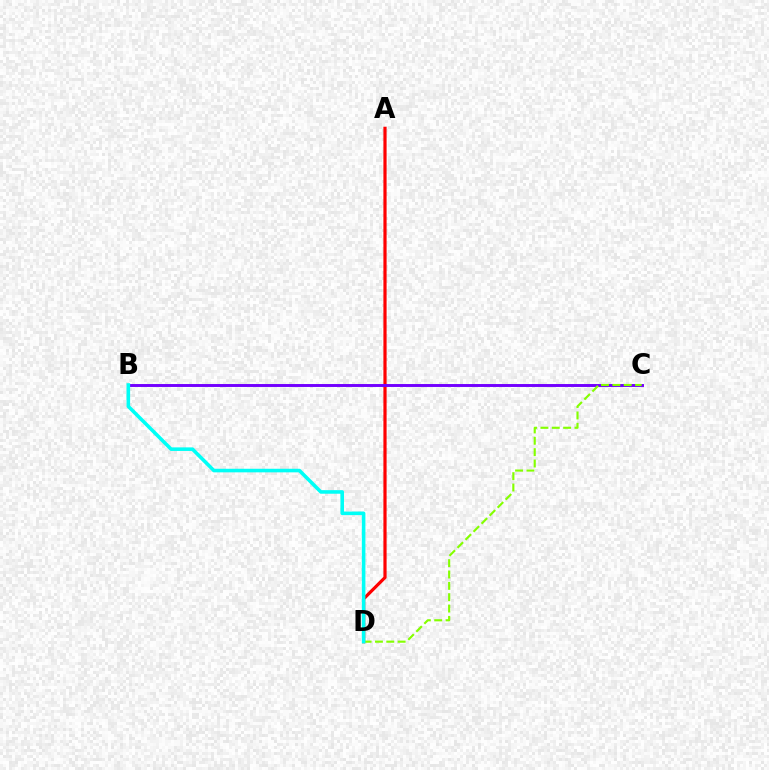{('A', 'D'): [{'color': '#ff0000', 'line_style': 'solid', 'thickness': 2.3}], ('B', 'C'): [{'color': '#7200ff', 'line_style': 'solid', 'thickness': 2.11}], ('C', 'D'): [{'color': '#84ff00', 'line_style': 'dashed', 'thickness': 1.54}], ('B', 'D'): [{'color': '#00fff6', 'line_style': 'solid', 'thickness': 2.57}]}